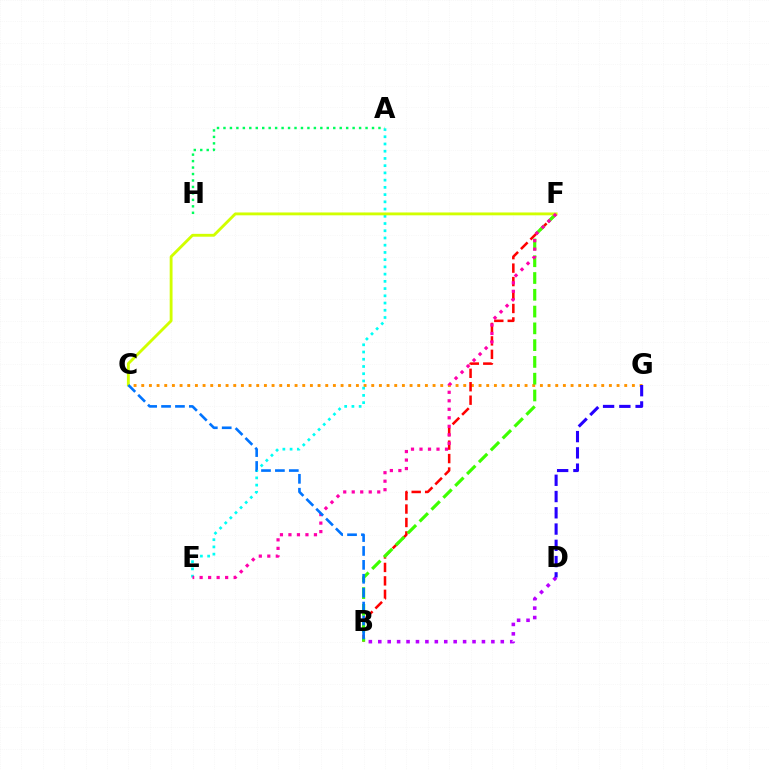{('C', 'G'): [{'color': '#ff9400', 'line_style': 'dotted', 'thickness': 2.08}], ('A', 'E'): [{'color': '#00fff6', 'line_style': 'dotted', 'thickness': 1.96}], ('B', 'F'): [{'color': '#ff0000', 'line_style': 'dashed', 'thickness': 1.83}, {'color': '#3dff00', 'line_style': 'dashed', 'thickness': 2.28}], ('B', 'D'): [{'color': '#b900ff', 'line_style': 'dotted', 'thickness': 2.56}], ('C', 'F'): [{'color': '#d1ff00', 'line_style': 'solid', 'thickness': 2.06}], ('E', 'F'): [{'color': '#ff00ac', 'line_style': 'dotted', 'thickness': 2.31}], ('D', 'G'): [{'color': '#2500ff', 'line_style': 'dashed', 'thickness': 2.21}], ('B', 'C'): [{'color': '#0074ff', 'line_style': 'dashed', 'thickness': 1.89}], ('A', 'H'): [{'color': '#00ff5c', 'line_style': 'dotted', 'thickness': 1.75}]}